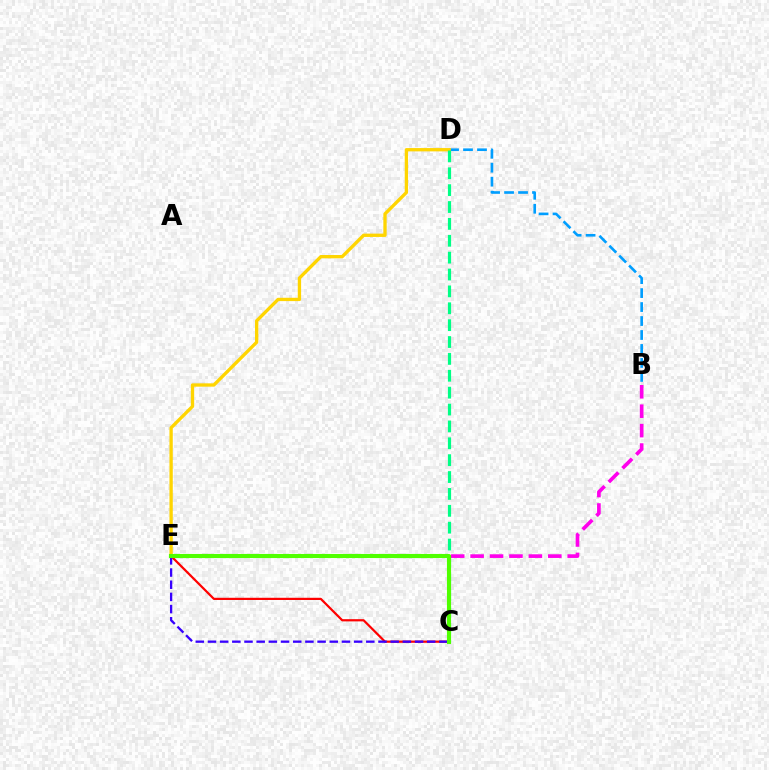{('B', 'E'): [{'color': '#ff00ed', 'line_style': 'dashed', 'thickness': 2.64}], ('B', 'D'): [{'color': '#009eff', 'line_style': 'dashed', 'thickness': 1.9}], ('D', 'E'): [{'color': '#ffd500', 'line_style': 'solid', 'thickness': 2.39}], ('C', 'E'): [{'color': '#ff0000', 'line_style': 'solid', 'thickness': 1.59}, {'color': '#3700ff', 'line_style': 'dashed', 'thickness': 1.65}, {'color': '#4fff00', 'line_style': 'solid', 'thickness': 2.95}], ('C', 'D'): [{'color': '#00ff86', 'line_style': 'dashed', 'thickness': 2.29}]}